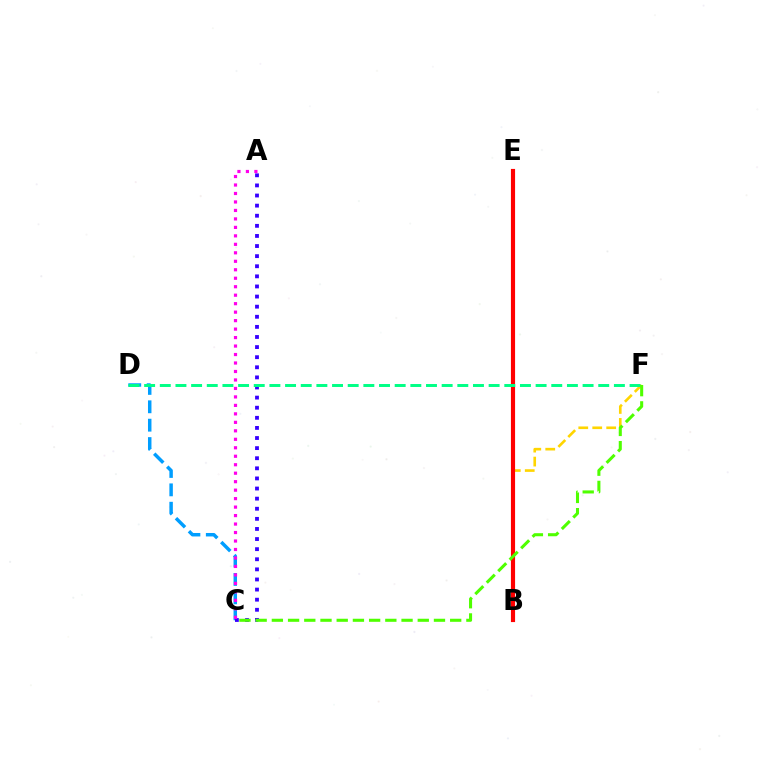{('B', 'F'): [{'color': '#ffd500', 'line_style': 'dashed', 'thickness': 1.9}], ('C', 'D'): [{'color': '#009eff', 'line_style': 'dashed', 'thickness': 2.5}], ('B', 'E'): [{'color': '#ff0000', 'line_style': 'solid', 'thickness': 2.99}], ('A', 'C'): [{'color': '#3700ff', 'line_style': 'dotted', 'thickness': 2.75}, {'color': '#ff00ed', 'line_style': 'dotted', 'thickness': 2.3}], ('D', 'F'): [{'color': '#00ff86', 'line_style': 'dashed', 'thickness': 2.13}], ('C', 'F'): [{'color': '#4fff00', 'line_style': 'dashed', 'thickness': 2.2}]}